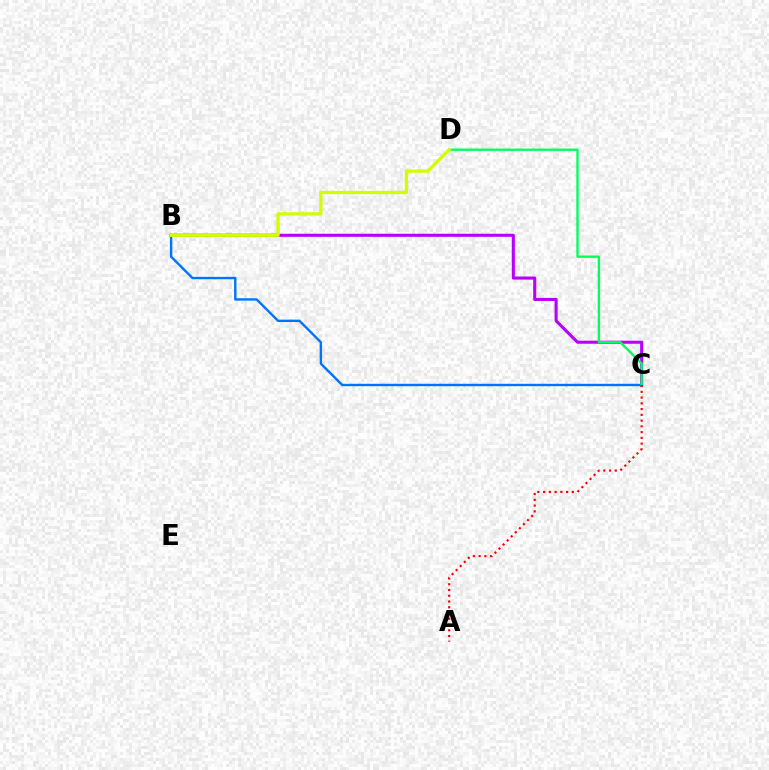{('B', 'C'): [{'color': '#b900ff', 'line_style': 'solid', 'thickness': 2.21}, {'color': '#0074ff', 'line_style': 'solid', 'thickness': 1.72}], ('C', 'D'): [{'color': '#00ff5c', 'line_style': 'solid', 'thickness': 1.68}], ('B', 'D'): [{'color': '#d1ff00', 'line_style': 'solid', 'thickness': 2.37}], ('A', 'C'): [{'color': '#ff0000', 'line_style': 'dotted', 'thickness': 1.56}]}